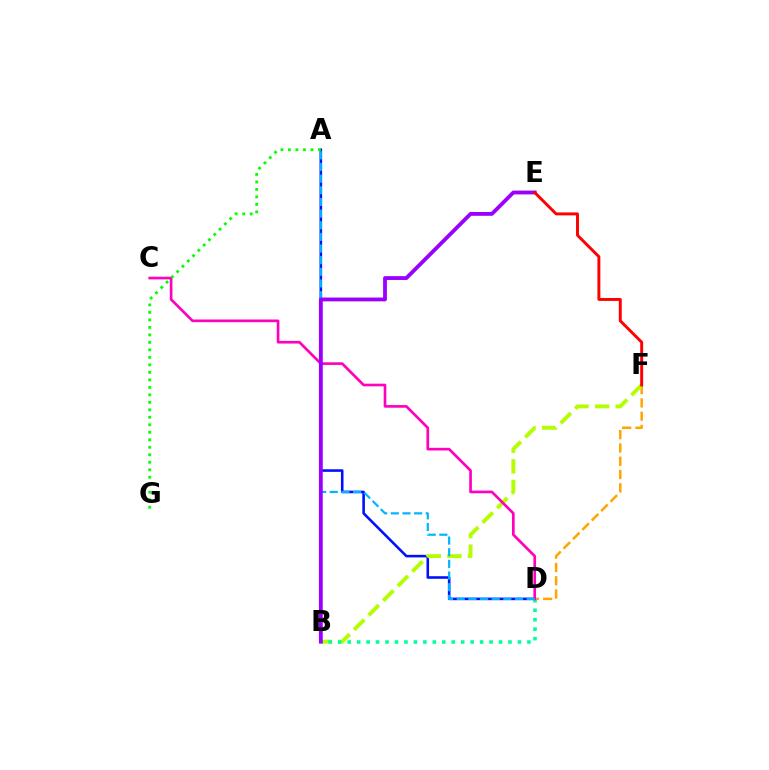{('A', 'D'): [{'color': '#0010ff', 'line_style': 'solid', 'thickness': 1.86}, {'color': '#00b5ff', 'line_style': 'dashed', 'thickness': 1.58}], ('D', 'F'): [{'color': '#ffa500', 'line_style': 'dashed', 'thickness': 1.8}], ('B', 'F'): [{'color': '#b3ff00', 'line_style': 'dashed', 'thickness': 2.8}], ('B', 'D'): [{'color': '#00ff9d', 'line_style': 'dotted', 'thickness': 2.57}], ('C', 'D'): [{'color': '#ff00bd', 'line_style': 'solid', 'thickness': 1.92}], ('B', 'E'): [{'color': '#9b00ff', 'line_style': 'solid', 'thickness': 2.75}], ('A', 'G'): [{'color': '#08ff00', 'line_style': 'dotted', 'thickness': 2.04}], ('E', 'F'): [{'color': '#ff0000', 'line_style': 'solid', 'thickness': 2.11}]}